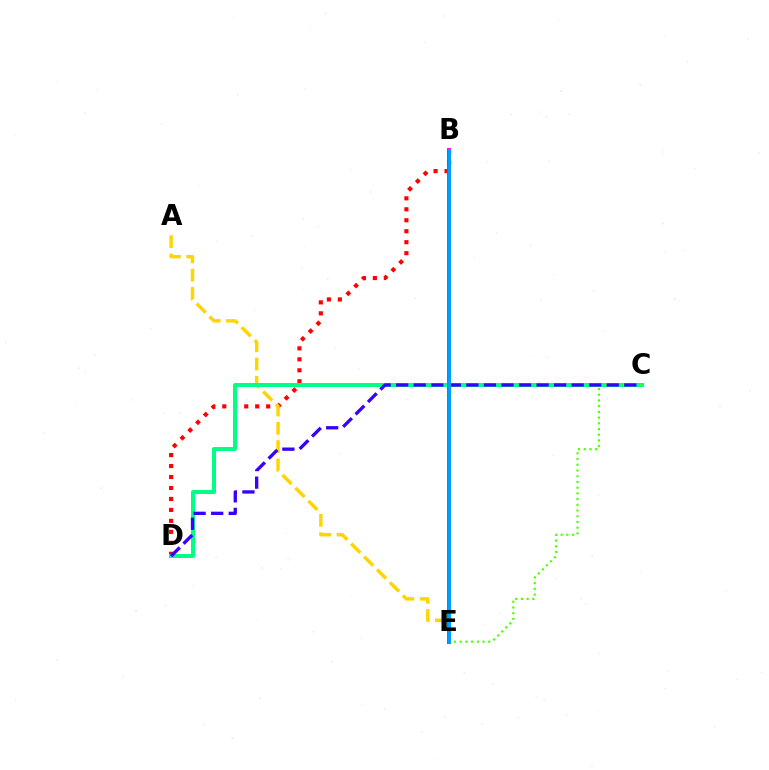{('B', 'D'): [{'color': '#ff0000', 'line_style': 'dotted', 'thickness': 2.98}], ('A', 'E'): [{'color': '#ffd500', 'line_style': 'dashed', 'thickness': 2.48}], ('C', 'D'): [{'color': '#00ff86', 'line_style': 'solid', 'thickness': 2.88}, {'color': '#3700ff', 'line_style': 'dashed', 'thickness': 2.38}], ('B', 'E'): [{'color': '#ff00ed', 'line_style': 'solid', 'thickness': 2.8}, {'color': '#009eff', 'line_style': 'solid', 'thickness': 2.2}], ('C', 'E'): [{'color': '#4fff00', 'line_style': 'dotted', 'thickness': 1.55}]}